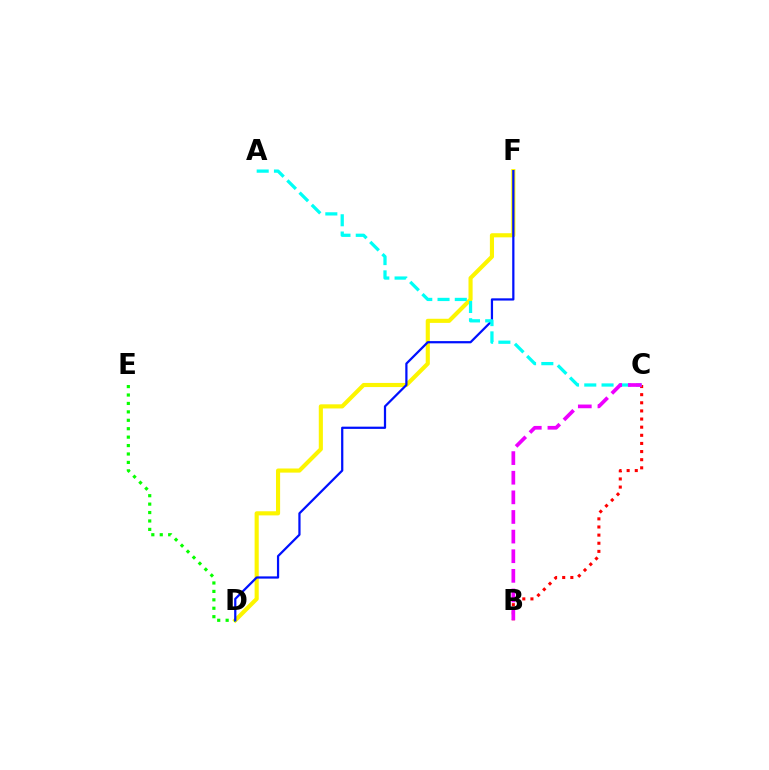{('D', 'F'): [{'color': '#fcf500', 'line_style': 'solid', 'thickness': 2.97}, {'color': '#0010ff', 'line_style': 'solid', 'thickness': 1.61}], ('D', 'E'): [{'color': '#08ff00', 'line_style': 'dotted', 'thickness': 2.29}], ('B', 'C'): [{'color': '#ff0000', 'line_style': 'dotted', 'thickness': 2.21}, {'color': '#ee00ff', 'line_style': 'dashed', 'thickness': 2.67}], ('A', 'C'): [{'color': '#00fff6', 'line_style': 'dashed', 'thickness': 2.35}]}